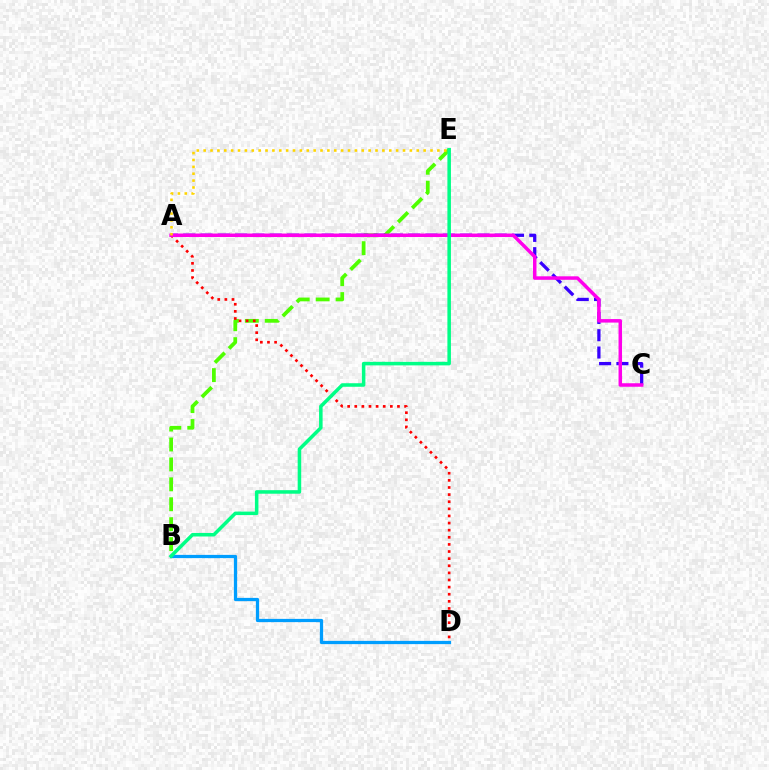{('B', 'E'): [{'color': '#4fff00', 'line_style': 'dashed', 'thickness': 2.71}, {'color': '#00ff86', 'line_style': 'solid', 'thickness': 2.54}], ('A', 'D'): [{'color': '#ff0000', 'line_style': 'dotted', 'thickness': 1.93}], ('A', 'C'): [{'color': '#3700ff', 'line_style': 'dashed', 'thickness': 2.35}, {'color': '#ff00ed', 'line_style': 'solid', 'thickness': 2.52}], ('B', 'D'): [{'color': '#009eff', 'line_style': 'solid', 'thickness': 2.34}], ('A', 'E'): [{'color': '#ffd500', 'line_style': 'dotted', 'thickness': 1.87}]}